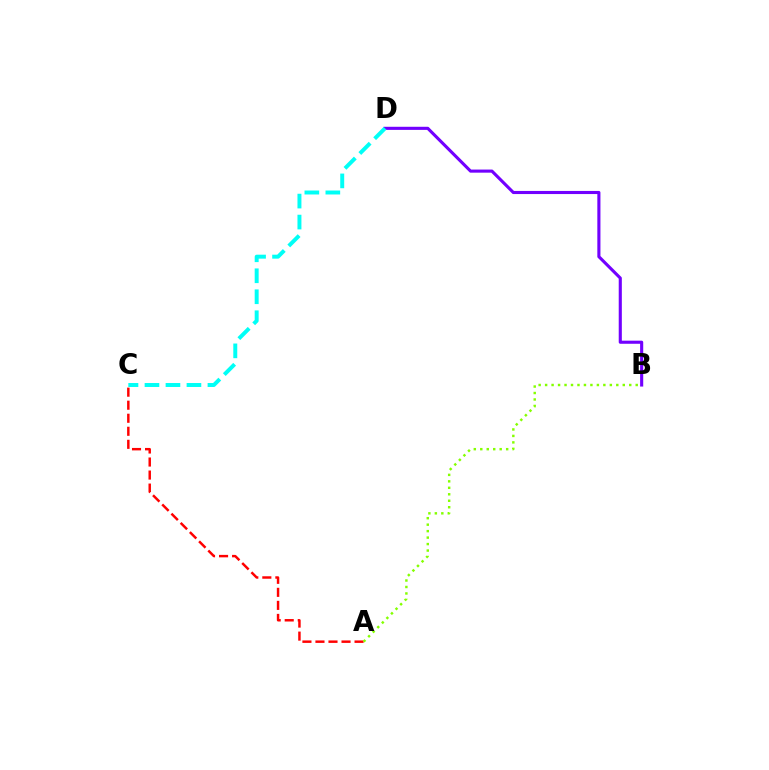{('A', 'C'): [{'color': '#ff0000', 'line_style': 'dashed', 'thickness': 1.77}], ('B', 'D'): [{'color': '#7200ff', 'line_style': 'solid', 'thickness': 2.24}], ('C', 'D'): [{'color': '#00fff6', 'line_style': 'dashed', 'thickness': 2.85}], ('A', 'B'): [{'color': '#84ff00', 'line_style': 'dotted', 'thickness': 1.76}]}